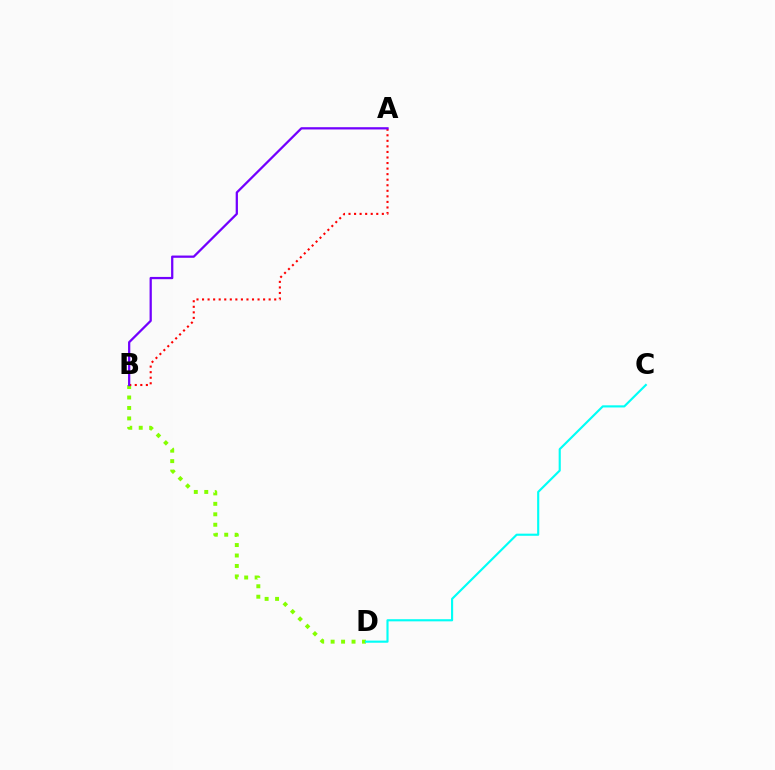{('B', 'D'): [{'color': '#84ff00', 'line_style': 'dotted', 'thickness': 2.84}], ('C', 'D'): [{'color': '#00fff6', 'line_style': 'solid', 'thickness': 1.54}], ('A', 'B'): [{'color': '#ff0000', 'line_style': 'dotted', 'thickness': 1.51}, {'color': '#7200ff', 'line_style': 'solid', 'thickness': 1.63}]}